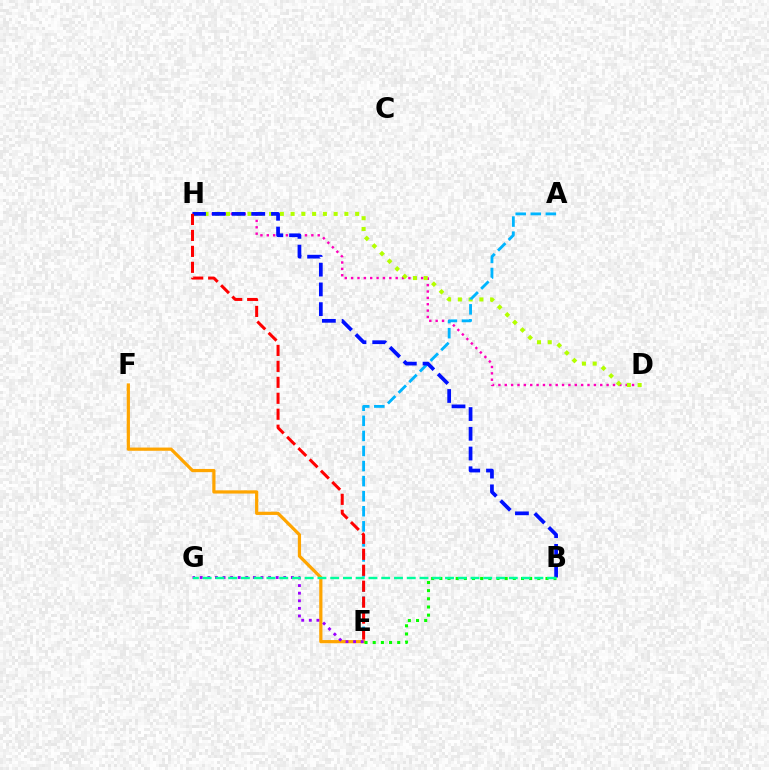{('E', 'F'): [{'color': '#ffa500', 'line_style': 'solid', 'thickness': 2.32}], ('D', 'H'): [{'color': '#ff00bd', 'line_style': 'dotted', 'thickness': 1.73}, {'color': '#b3ff00', 'line_style': 'dotted', 'thickness': 2.92}], ('E', 'G'): [{'color': '#9b00ff', 'line_style': 'dotted', 'thickness': 2.06}], ('A', 'E'): [{'color': '#00b5ff', 'line_style': 'dashed', 'thickness': 2.05}], ('B', 'H'): [{'color': '#0010ff', 'line_style': 'dashed', 'thickness': 2.68}], ('E', 'H'): [{'color': '#ff0000', 'line_style': 'dashed', 'thickness': 2.17}], ('B', 'E'): [{'color': '#08ff00', 'line_style': 'dotted', 'thickness': 2.22}], ('B', 'G'): [{'color': '#00ff9d', 'line_style': 'dashed', 'thickness': 1.73}]}